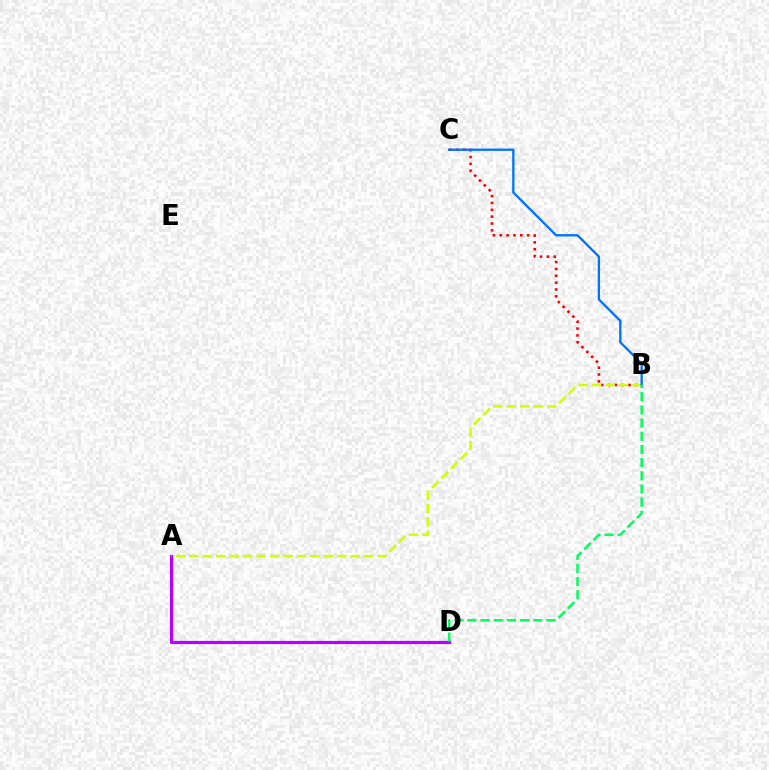{('A', 'D'): [{'color': '#b900ff', 'line_style': 'solid', 'thickness': 2.31}], ('B', 'C'): [{'color': '#ff0000', 'line_style': 'dotted', 'thickness': 1.86}, {'color': '#0074ff', 'line_style': 'solid', 'thickness': 1.67}], ('A', 'B'): [{'color': '#d1ff00', 'line_style': 'dashed', 'thickness': 1.83}], ('B', 'D'): [{'color': '#00ff5c', 'line_style': 'dashed', 'thickness': 1.79}]}